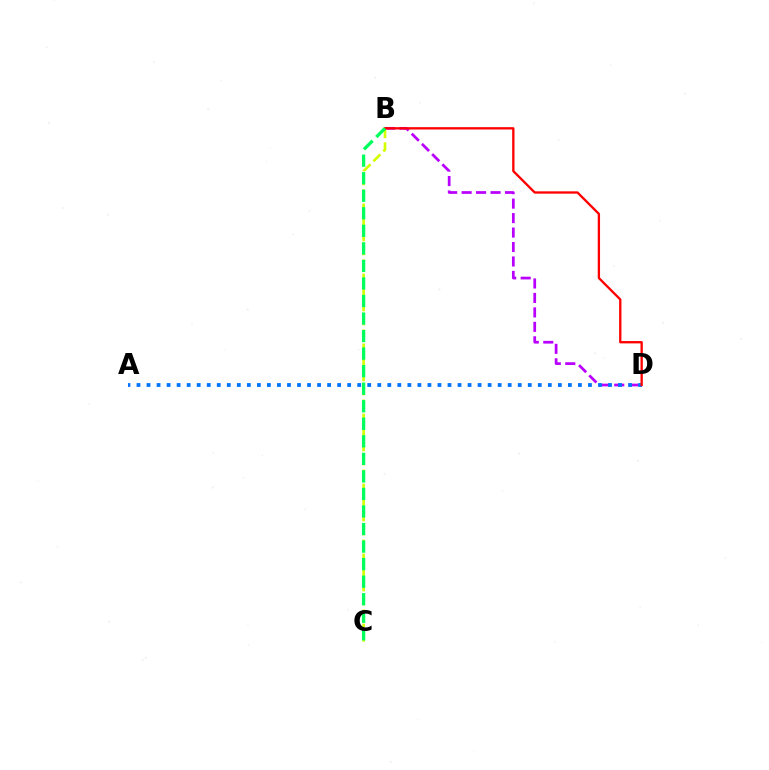{('B', 'D'): [{'color': '#b900ff', 'line_style': 'dashed', 'thickness': 1.96}, {'color': '#ff0000', 'line_style': 'solid', 'thickness': 1.67}], ('A', 'D'): [{'color': '#0074ff', 'line_style': 'dotted', 'thickness': 2.73}], ('B', 'C'): [{'color': '#d1ff00', 'line_style': 'dashed', 'thickness': 1.9}, {'color': '#00ff5c', 'line_style': 'dashed', 'thickness': 2.38}]}